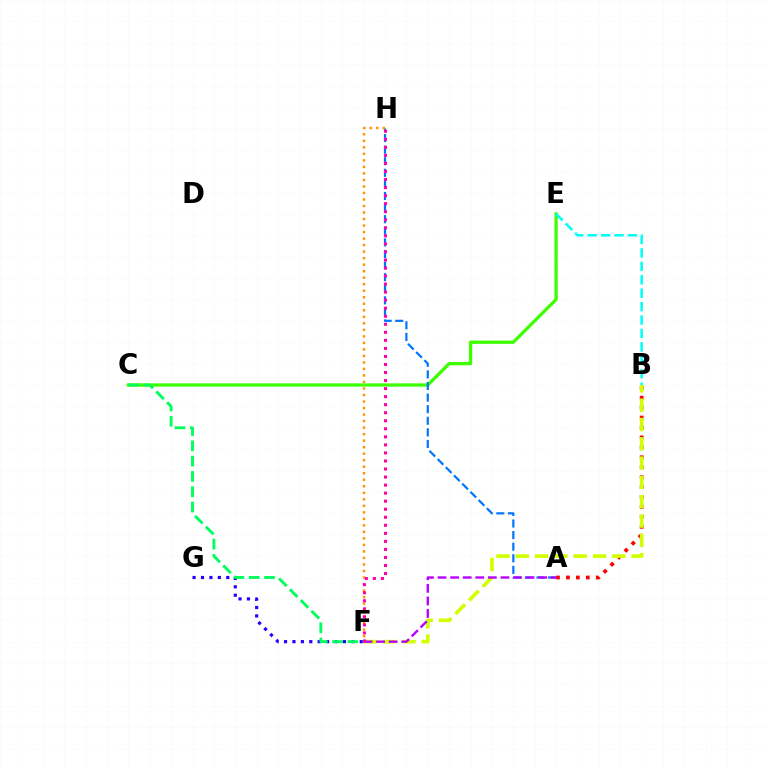{('A', 'B'): [{'color': '#ff0000', 'line_style': 'dotted', 'thickness': 2.7}], ('C', 'E'): [{'color': '#3dff00', 'line_style': 'solid', 'thickness': 2.36}], ('F', 'G'): [{'color': '#2500ff', 'line_style': 'dotted', 'thickness': 2.29}], ('B', 'F'): [{'color': '#d1ff00', 'line_style': 'dashed', 'thickness': 2.62}], ('B', 'E'): [{'color': '#00fff6', 'line_style': 'dashed', 'thickness': 1.82}], ('C', 'F'): [{'color': '#00ff5c', 'line_style': 'dashed', 'thickness': 2.08}], ('A', 'H'): [{'color': '#0074ff', 'line_style': 'dashed', 'thickness': 1.57}], ('A', 'F'): [{'color': '#b900ff', 'line_style': 'dashed', 'thickness': 1.71}], ('F', 'H'): [{'color': '#ff9400', 'line_style': 'dotted', 'thickness': 1.77}, {'color': '#ff00ac', 'line_style': 'dotted', 'thickness': 2.18}]}